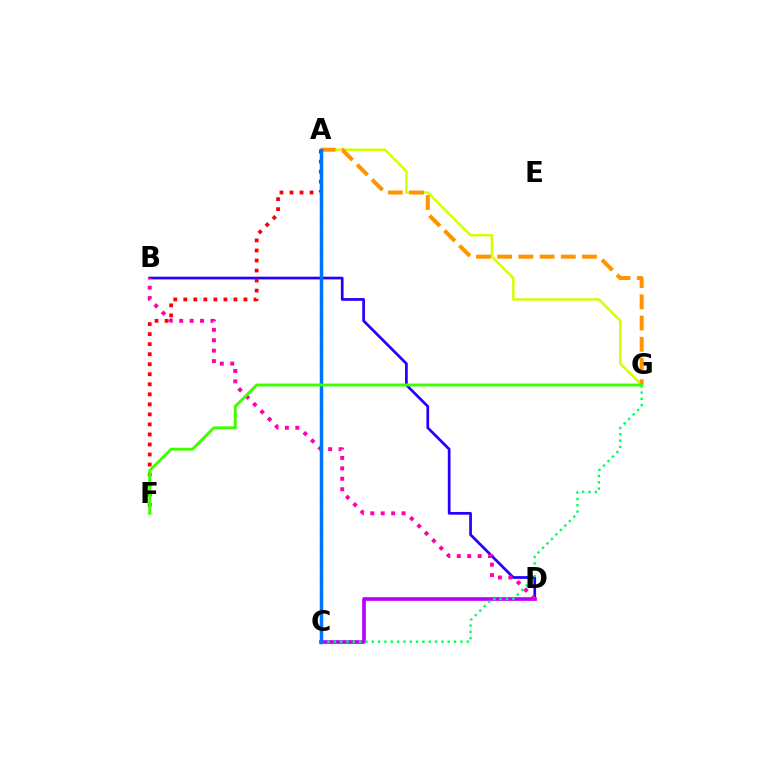{('B', 'D'): [{'color': '#2500ff', 'line_style': 'solid', 'thickness': 1.96}, {'color': '#ff00ac', 'line_style': 'dotted', 'thickness': 2.83}], ('A', 'G'): [{'color': '#d1ff00', 'line_style': 'solid', 'thickness': 1.74}, {'color': '#ff9400', 'line_style': 'dashed', 'thickness': 2.88}], ('C', 'D'): [{'color': '#b900ff', 'line_style': 'solid', 'thickness': 2.64}], ('C', 'G'): [{'color': '#00ff5c', 'line_style': 'dotted', 'thickness': 1.72}], ('A', 'C'): [{'color': '#00fff6', 'line_style': 'dashed', 'thickness': 2.2}, {'color': '#0074ff', 'line_style': 'solid', 'thickness': 2.51}], ('A', 'F'): [{'color': '#ff0000', 'line_style': 'dotted', 'thickness': 2.73}], ('F', 'G'): [{'color': '#3dff00', 'line_style': 'solid', 'thickness': 2.08}]}